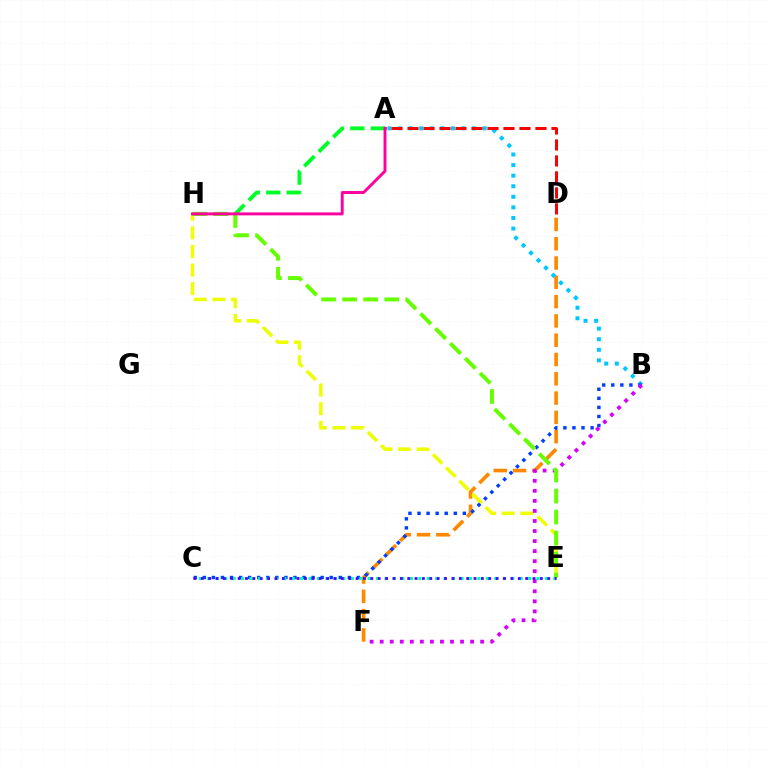{('D', 'F'): [{'color': '#ff8800', 'line_style': 'dashed', 'thickness': 2.62}], ('A', 'B'): [{'color': '#00c7ff', 'line_style': 'dotted', 'thickness': 2.87}], ('E', 'H'): [{'color': '#eeff00', 'line_style': 'dashed', 'thickness': 2.53}, {'color': '#66ff00', 'line_style': 'dashed', 'thickness': 2.86}], ('B', 'C'): [{'color': '#003fff', 'line_style': 'dotted', 'thickness': 2.46}], ('A', 'H'): [{'color': '#00ff27', 'line_style': 'dashed', 'thickness': 2.79}, {'color': '#ff00a0', 'line_style': 'solid', 'thickness': 2.1}], ('A', 'D'): [{'color': '#ff0000', 'line_style': 'dashed', 'thickness': 2.17}], ('C', 'E'): [{'color': '#00ffaf', 'line_style': 'dotted', 'thickness': 2.29}, {'color': '#4f00ff', 'line_style': 'dotted', 'thickness': 2.0}], ('B', 'F'): [{'color': '#d600ff', 'line_style': 'dotted', 'thickness': 2.73}]}